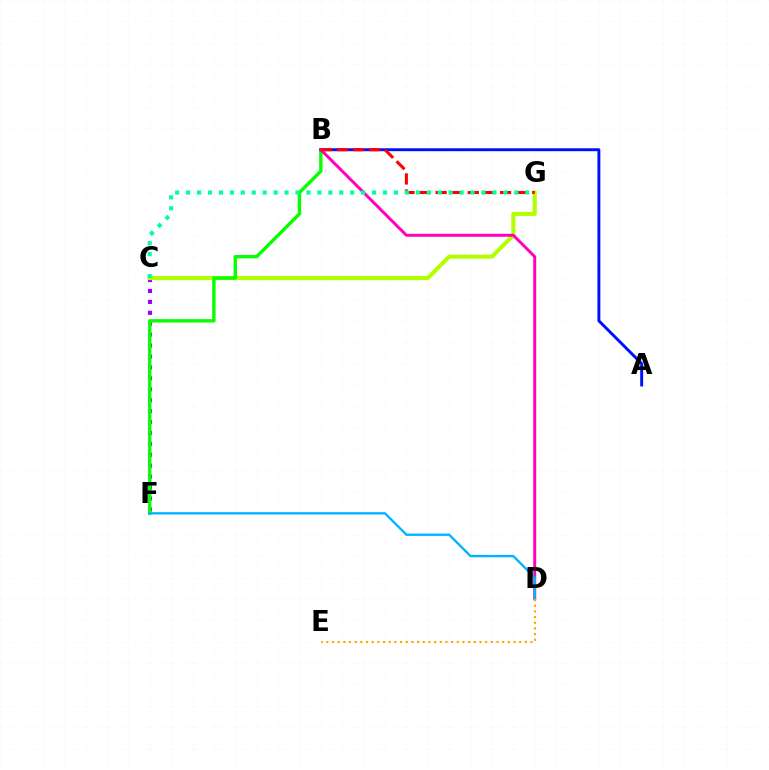{('C', 'F'): [{'color': '#9b00ff', 'line_style': 'dotted', 'thickness': 2.97}], ('C', 'G'): [{'color': '#b3ff00', 'line_style': 'solid', 'thickness': 2.95}, {'color': '#00ff9d', 'line_style': 'dotted', 'thickness': 2.97}], ('B', 'F'): [{'color': '#08ff00', 'line_style': 'solid', 'thickness': 2.45}], ('A', 'B'): [{'color': '#0010ff', 'line_style': 'solid', 'thickness': 2.1}], ('B', 'D'): [{'color': '#ff00bd', 'line_style': 'solid', 'thickness': 2.13}], ('D', 'F'): [{'color': '#00b5ff', 'line_style': 'solid', 'thickness': 1.69}], ('D', 'E'): [{'color': '#ffa500', 'line_style': 'dotted', 'thickness': 1.54}], ('B', 'G'): [{'color': '#ff0000', 'line_style': 'dashed', 'thickness': 2.19}]}